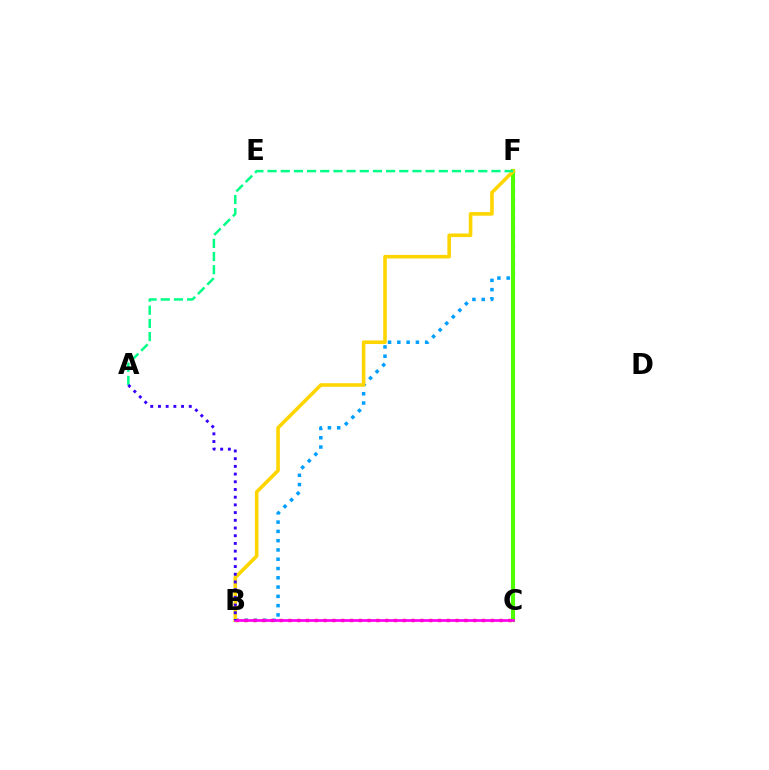{('B', 'F'): [{'color': '#009eff', 'line_style': 'dotted', 'thickness': 2.52}, {'color': '#ffd500', 'line_style': 'solid', 'thickness': 2.58}], ('B', 'C'): [{'color': '#ff0000', 'line_style': 'dotted', 'thickness': 2.39}, {'color': '#ff00ed', 'line_style': 'solid', 'thickness': 1.95}], ('C', 'F'): [{'color': '#4fff00', 'line_style': 'solid', 'thickness': 2.95}], ('A', 'F'): [{'color': '#00ff86', 'line_style': 'dashed', 'thickness': 1.79}], ('A', 'B'): [{'color': '#3700ff', 'line_style': 'dotted', 'thickness': 2.09}]}